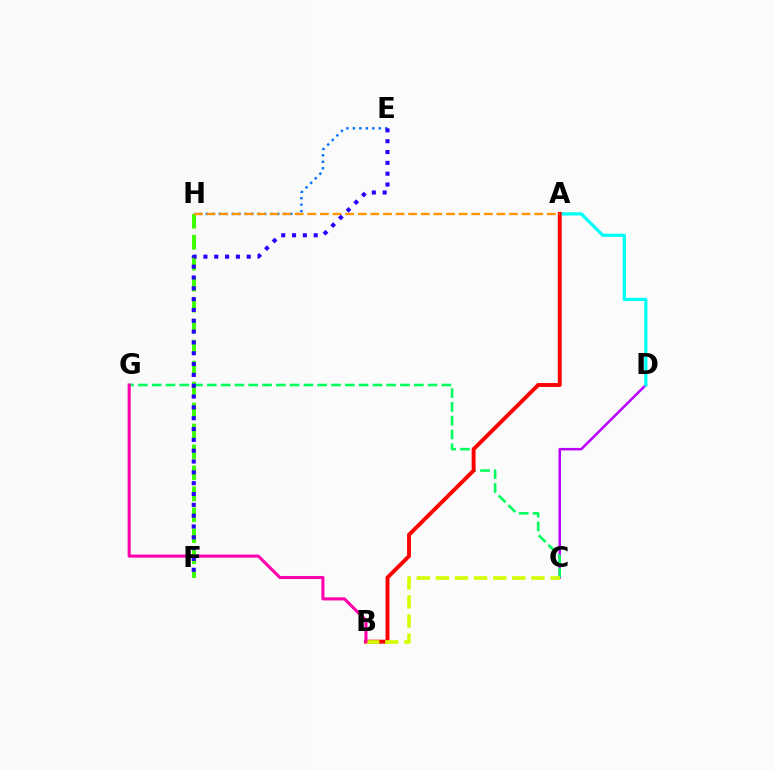{('E', 'H'): [{'color': '#0074ff', 'line_style': 'dotted', 'thickness': 1.76}], ('F', 'H'): [{'color': '#3dff00', 'line_style': 'dashed', 'thickness': 2.85}], ('C', 'D'): [{'color': '#b900ff', 'line_style': 'solid', 'thickness': 1.8}], ('A', 'D'): [{'color': '#00fff6', 'line_style': 'solid', 'thickness': 2.34}], ('C', 'G'): [{'color': '#00ff5c', 'line_style': 'dashed', 'thickness': 1.87}], ('A', 'B'): [{'color': '#ff0000', 'line_style': 'solid', 'thickness': 2.81}], ('A', 'H'): [{'color': '#ff9400', 'line_style': 'dashed', 'thickness': 1.71}], ('B', 'C'): [{'color': '#d1ff00', 'line_style': 'dashed', 'thickness': 2.6}], ('B', 'G'): [{'color': '#ff00ac', 'line_style': 'solid', 'thickness': 2.21}], ('E', 'F'): [{'color': '#2500ff', 'line_style': 'dotted', 'thickness': 2.94}]}